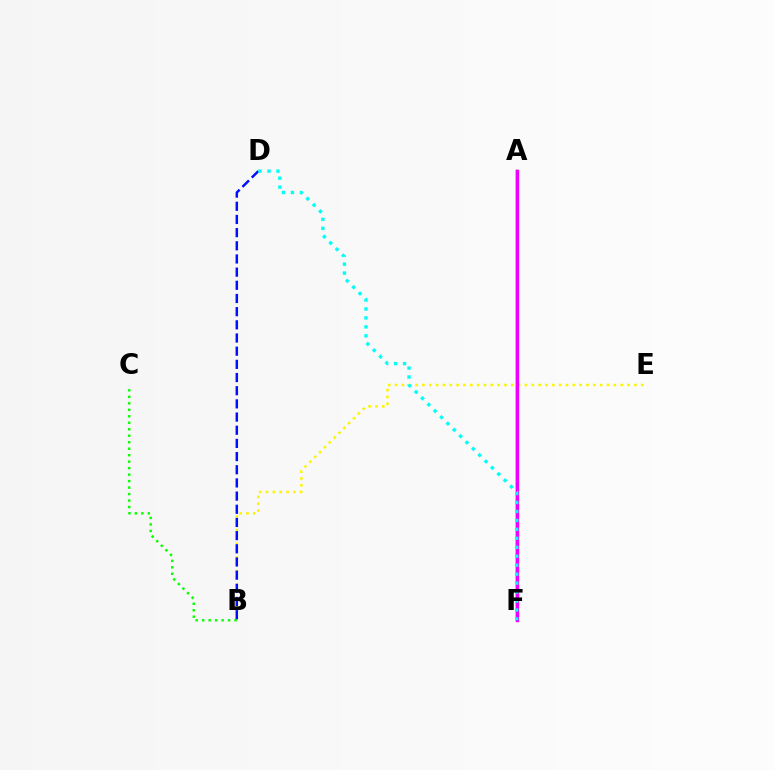{('A', 'F'): [{'color': '#ff0000', 'line_style': 'solid', 'thickness': 1.78}, {'color': '#ee00ff', 'line_style': 'solid', 'thickness': 2.43}], ('B', 'E'): [{'color': '#fcf500', 'line_style': 'dotted', 'thickness': 1.86}], ('B', 'C'): [{'color': '#08ff00', 'line_style': 'dotted', 'thickness': 1.76}], ('B', 'D'): [{'color': '#0010ff', 'line_style': 'dashed', 'thickness': 1.79}], ('D', 'F'): [{'color': '#00fff6', 'line_style': 'dotted', 'thickness': 2.43}]}